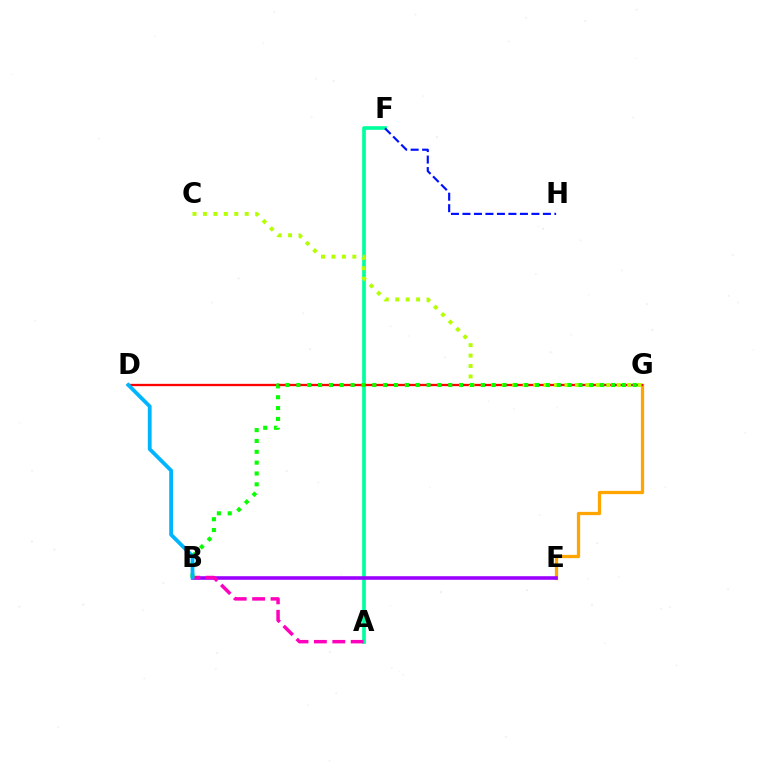{('E', 'G'): [{'color': '#ffa500', 'line_style': 'solid', 'thickness': 2.35}], ('A', 'F'): [{'color': '#00ff9d', 'line_style': 'solid', 'thickness': 2.65}], ('D', 'G'): [{'color': '#ff0000', 'line_style': 'solid', 'thickness': 1.67}], ('F', 'H'): [{'color': '#0010ff', 'line_style': 'dashed', 'thickness': 1.56}], ('C', 'G'): [{'color': '#b3ff00', 'line_style': 'dotted', 'thickness': 2.84}], ('B', 'E'): [{'color': '#9b00ff', 'line_style': 'solid', 'thickness': 2.58}], ('A', 'B'): [{'color': '#ff00bd', 'line_style': 'dashed', 'thickness': 2.5}], ('B', 'G'): [{'color': '#08ff00', 'line_style': 'dotted', 'thickness': 2.95}], ('B', 'D'): [{'color': '#00b5ff', 'line_style': 'solid', 'thickness': 2.73}]}